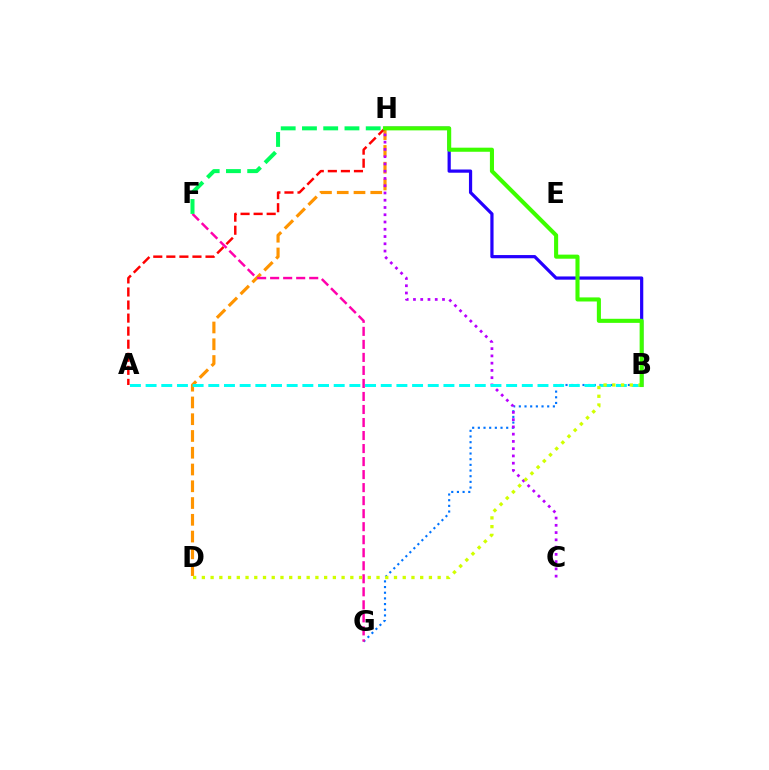{('B', 'H'): [{'color': '#2500ff', 'line_style': 'solid', 'thickness': 2.32}, {'color': '#3dff00', 'line_style': 'solid', 'thickness': 2.94}], ('D', 'H'): [{'color': '#ff9400', 'line_style': 'dashed', 'thickness': 2.28}], ('A', 'H'): [{'color': '#ff0000', 'line_style': 'dashed', 'thickness': 1.77}], ('B', 'G'): [{'color': '#0074ff', 'line_style': 'dotted', 'thickness': 1.54}], ('C', 'H'): [{'color': '#b900ff', 'line_style': 'dotted', 'thickness': 1.97}], ('A', 'B'): [{'color': '#00fff6', 'line_style': 'dashed', 'thickness': 2.13}], ('F', 'G'): [{'color': '#ff00ac', 'line_style': 'dashed', 'thickness': 1.77}], ('F', 'H'): [{'color': '#00ff5c', 'line_style': 'dashed', 'thickness': 2.89}], ('B', 'D'): [{'color': '#d1ff00', 'line_style': 'dotted', 'thickness': 2.37}]}